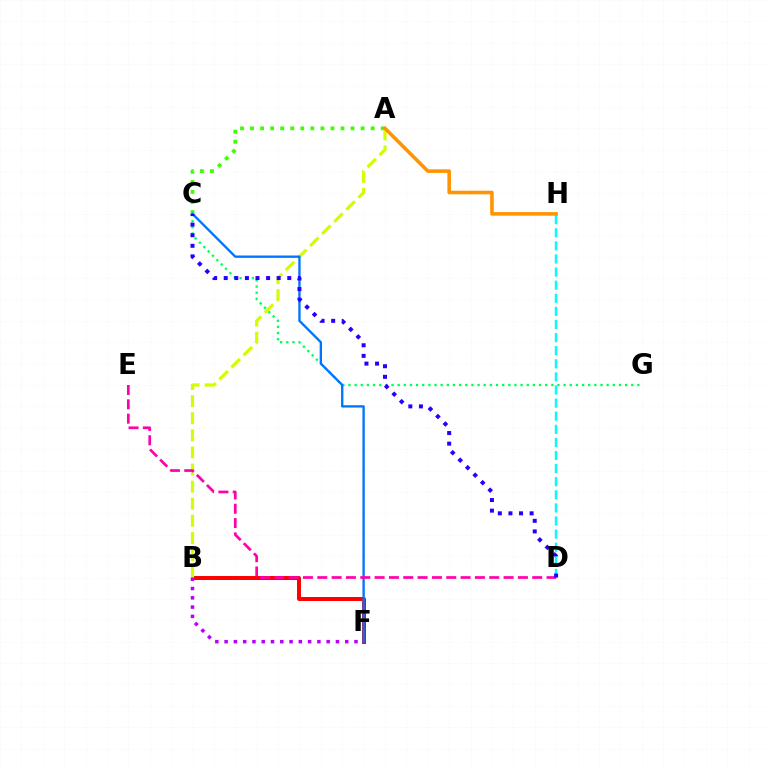{('A', 'C'): [{'color': '#3dff00', 'line_style': 'dotted', 'thickness': 2.73}], ('D', 'H'): [{'color': '#00fff6', 'line_style': 'dashed', 'thickness': 1.78}], ('B', 'F'): [{'color': '#ff0000', 'line_style': 'solid', 'thickness': 2.86}, {'color': '#b900ff', 'line_style': 'dotted', 'thickness': 2.52}], ('C', 'G'): [{'color': '#00ff5c', 'line_style': 'dotted', 'thickness': 1.67}], ('A', 'B'): [{'color': '#d1ff00', 'line_style': 'dashed', 'thickness': 2.32}], ('C', 'F'): [{'color': '#0074ff', 'line_style': 'solid', 'thickness': 1.68}], ('A', 'H'): [{'color': '#ff9400', 'line_style': 'solid', 'thickness': 2.57}], ('D', 'E'): [{'color': '#ff00ac', 'line_style': 'dashed', 'thickness': 1.95}], ('C', 'D'): [{'color': '#2500ff', 'line_style': 'dotted', 'thickness': 2.88}]}